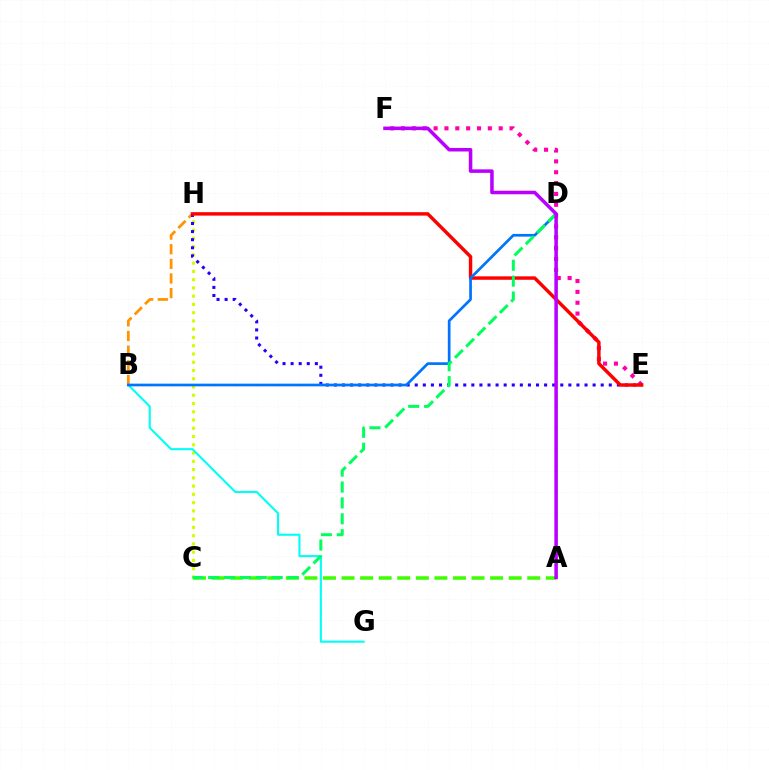{('A', 'C'): [{'color': '#3dff00', 'line_style': 'dashed', 'thickness': 2.52}], ('E', 'F'): [{'color': '#ff00ac', 'line_style': 'dotted', 'thickness': 2.95}], ('B', 'H'): [{'color': '#ff9400', 'line_style': 'dashed', 'thickness': 1.99}], ('C', 'H'): [{'color': '#d1ff00', 'line_style': 'dotted', 'thickness': 2.24}], ('E', 'H'): [{'color': '#2500ff', 'line_style': 'dotted', 'thickness': 2.2}, {'color': '#ff0000', 'line_style': 'solid', 'thickness': 2.47}], ('B', 'G'): [{'color': '#00fff6', 'line_style': 'solid', 'thickness': 1.51}], ('B', 'D'): [{'color': '#0074ff', 'line_style': 'solid', 'thickness': 1.94}], ('C', 'D'): [{'color': '#00ff5c', 'line_style': 'dashed', 'thickness': 2.16}], ('A', 'F'): [{'color': '#b900ff', 'line_style': 'solid', 'thickness': 2.54}]}